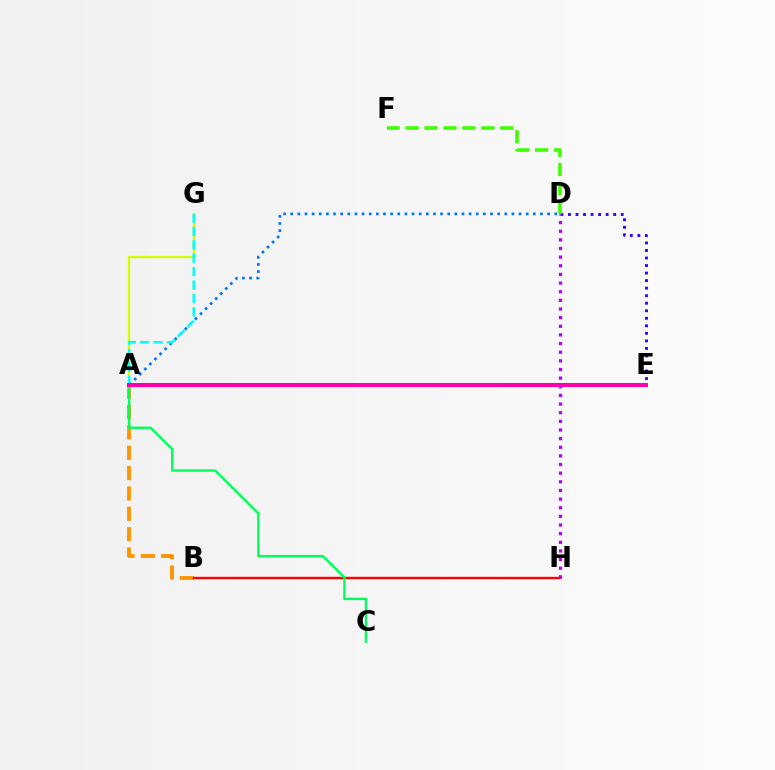{('A', 'B'): [{'color': '#ff9400', 'line_style': 'dashed', 'thickness': 2.76}], ('D', 'E'): [{'color': '#2500ff', 'line_style': 'dotted', 'thickness': 2.05}], ('B', 'H'): [{'color': '#ff0000', 'line_style': 'solid', 'thickness': 1.72}], ('A', 'D'): [{'color': '#0074ff', 'line_style': 'dotted', 'thickness': 1.94}], ('A', 'C'): [{'color': '#00ff5c', 'line_style': 'solid', 'thickness': 1.73}], ('A', 'G'): [{'color': '#d1ff00', 'line_style': 'solid', 'thickness': 1.66}, {'color': '#00fff6', 'line_style': 'dashed', 'thickness': 1.82}], ('A', 'E'): [{'color': '#ff00ac', 'line_style': 'solid', 'thickness': 2.9}], ('D', 'F'): [{'color': '#3dff00', 'line_style': 'dashed', 'thickness': 2.57}], ('D', 'H'): [{'color': '#b900ff', 'line_style': 'dotted', 'thickness': 2.35}]}